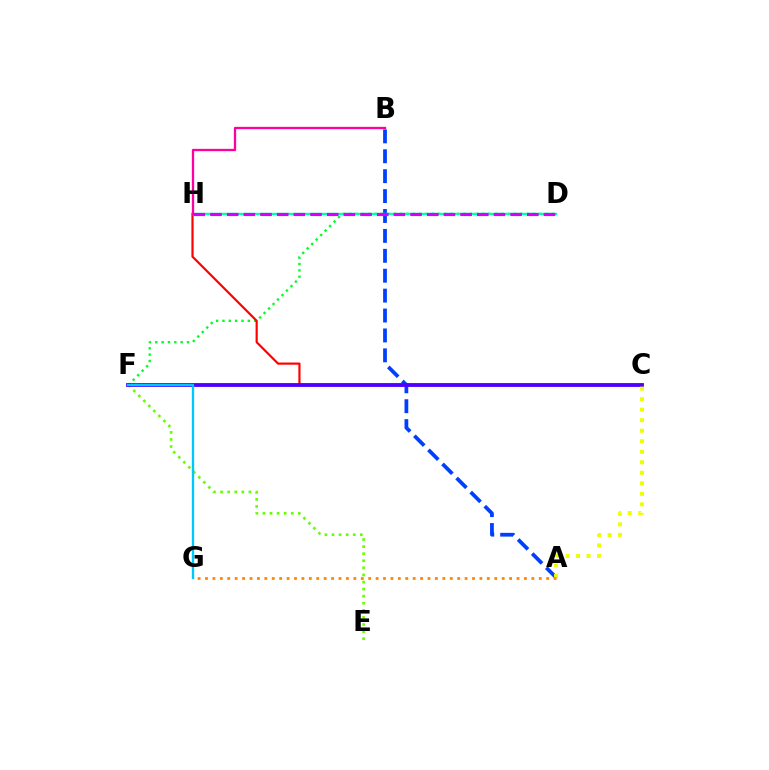{('D', 'F'): [{'color': '#00ff27', 'line_style': 'dotted', 'thickness': 1.72}], ('A', 'B'): [{'color': '#003fff', 'line_style': 'dashed', 'thickness': 2.7}], ('E', 'F'): [{'color': '#66ff00', 'line_style': 'dotted', 'thickness': 1.92}], ('C', 'H'): [{'color': '#ff0000', 'line_style': 'solid', 'thickness': 1.57}], ('D', 'H'): [{'color': '#00ffaf', 'line_style': 'solid', 'thickness': 1.73}, {'color': '#d600ff', 'line_style': 'dashed', 'thickness': 2.27}], ('C', 'F'): [{'color': '#4f00ff', 'line_style': 'solid', 'thickness': 2.76}], ('A', 'C'): [{'color': '#eeff00', 'line_style': 'dotted', 'thickness': 2.86}], ('B', 'H'): [{'color': '#ff00a0', 'line_style': 'solid', 'thickness': 1.66}], ('A', 'G'): [{'color': '#ff8800', 'line_style': 'dotted', 'thickness': 2.02}], ('F', 'G'): [{'color': '#00c7ff', 'line_style': 'solid', 'thickness': 1.69}]}